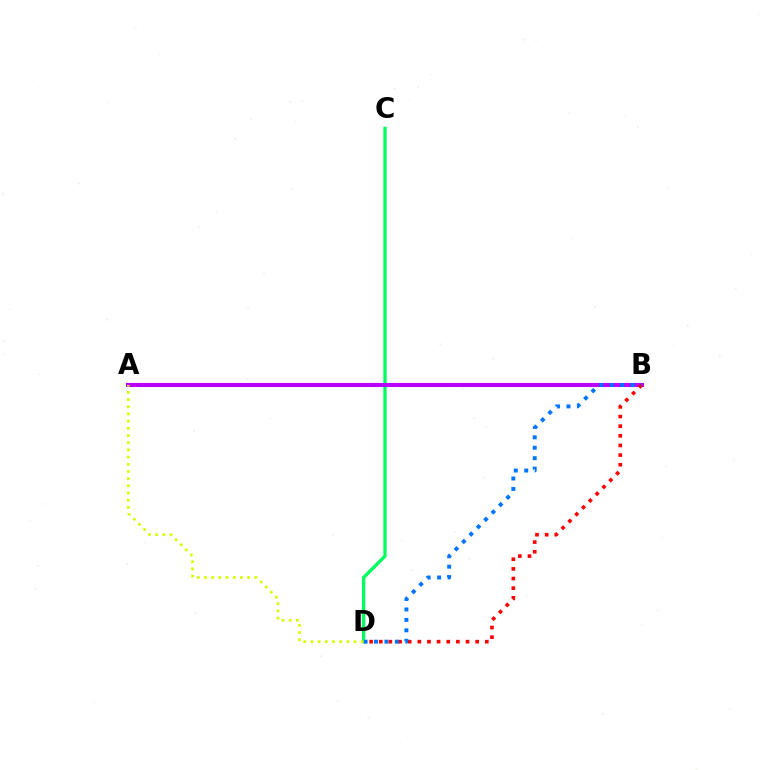{('C', 'D'): [{'color': '#00ff5c', 'line_style': 'solid', 'thickness': 2.38}], ('A', 'B'): [{'color': '#b900ff', 'line_style': 'solid', 'thickness': 2.93}], ('B', 'D'): [{'color': '#ff0000', 'line_style': 'dotted', 'thickness': 2.62}, {'color': '#0074ff', 'line_style': 'dotted', 'thickness': 2.83}], ('A', 'D'): [{'color': '#d1ff00', 'line_style': 'dotted', 'thickness': 1.95}]}